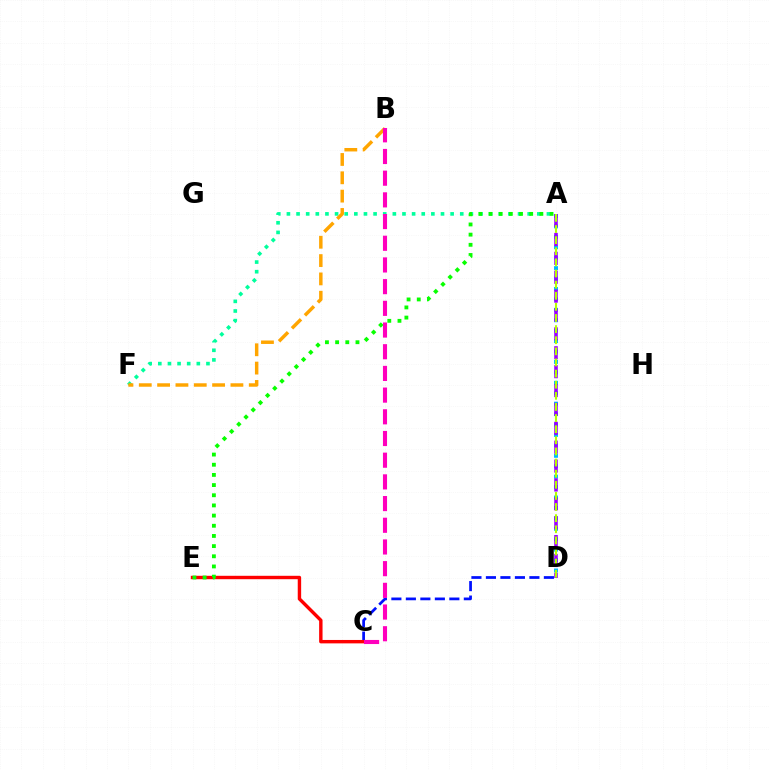{('C', 'D'): [{'color': '#0010ff', 'line_style': 'dashed', 'thickness': 1.97}], ('A', 'D'): [{'color': '#00b5ff', 'line_style': 'dotted', 'thickness': 2.83}, {'color': '#9b00ff', 'line_style': 'dashed', 'thickness': 2.57}, {'color': '#b3ff00', 'line_style': 'dashed', 'thickness': 1.51}], ('A', 'F'): [{'color': '#00ff9d', 'line_style': 'dotted', 'thickness': 2.62}], ('C', 'E'): [{'color': '#ff0000', 'line_style': 'solid', 'thickness': 2.45}], ('A', 'E'): [{'color': '#08ff00', 'line_style': 'dotted', 'thickness': 2.76}], ('B', 'F'): [{'color': '#ffa500', 'line_style': 'dashed', 'thickness': 2.49}], ('B', 'C'): [{'color': '#ff00bd', 'line_style': 'dashed', 'thickness': 2.95}]}